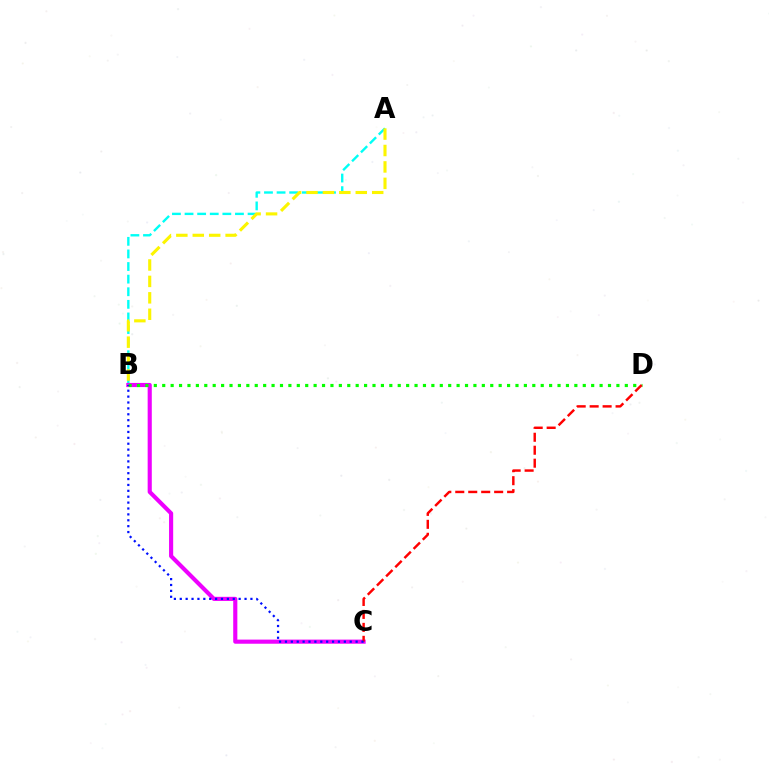{('A', 'B'): [{'color': '#00fff6', 'line_style': 'dashed', 'thickness': 1.71}, {'color': '#fcf500', 'line_style': 'dashed', 'thickness': 2.23}], ('B', 'C'): [{'color': '#ee00ff', 'line_style': 'solid', 'thickness': 2.97}, {'color': '#0010ff', 'line_style': 'dotted', 'thickness': 1.6}], ('B', 'D'): [{'color': '#08ff00', 'line_style': 'dotted', 'thickness': 2.29}], ('C', 'D'): [{'color': '#ff0000', 'line_style': 'dashed', 'thickness': 1.76}]}